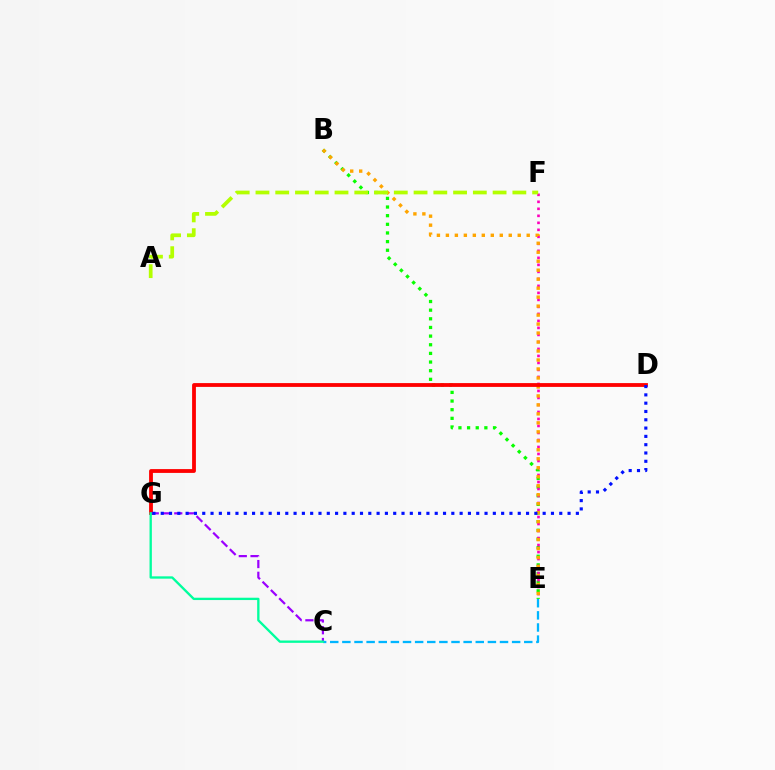{('B', 'E'): [{'color': '#08ff00', 'line_style': 'dotted', 'thickness': 2.35}, {'color': '#ffa500', 'line_style': 'dotted', 'thickness': 2.44}], ('C', 'E'): [{'color': '#00b5ff', 'line_style': 'dashed', 'thickness': 1.65}], ('E', 'F'): [{'color': '#ff00bd', 'line_style': 'dotted', 'thickness': 1.9}], ('D', 'G'): [{'color': '#ff0000', 'line_style': 'solid', 'thickness': 2.74}, {'color': '#0010ff', 'line_style': 'dotted', 'thickness': 2.26}], ('C', 'G'): [{'color': '#9b00ff', 'line_style': 'dashed', 'thickness': 1.59}, {'color': '#00ff9d', 'line_style': 'solid', 'thickness': 1.68}], ('A', 'F'): [{'color': '#b3ff00', 'line_style': 'dashed', 'thickness': 2.68}]}